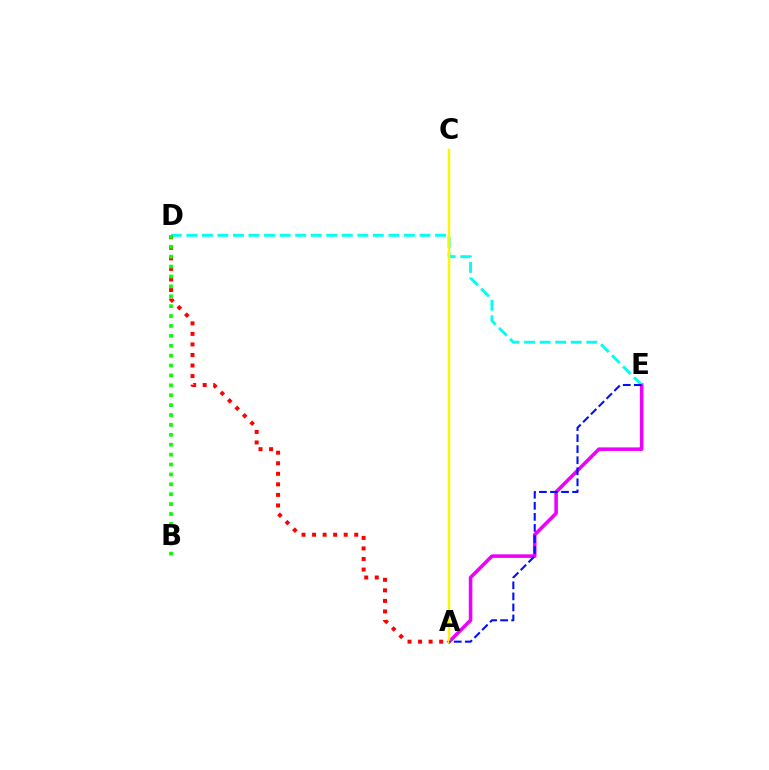{('A', 'E'): [{'color': '#ee00ff', 'line_style': 'solid', 'thickness': 2.57}, {'color': '#0010ff', 'line_style': 'dashed', 'thickness': 1.5}], ('D', 'E'): [{'color': '#00fff6', 'line_style': 'dashed', 'thickness': 2.11}], ('A', 'C'): [{'color': '#fcf500', 'line_style': 'solid', 'thickness': 1.76}], ('A', 'D'): [{'color': '#ff0000', 'line_style': 'dotted', 'thickness': 2.87}], ('B', 'D'): [{'color': '#08ff00', 'line_style': 'dotted', 'thickness': 2.69}]}